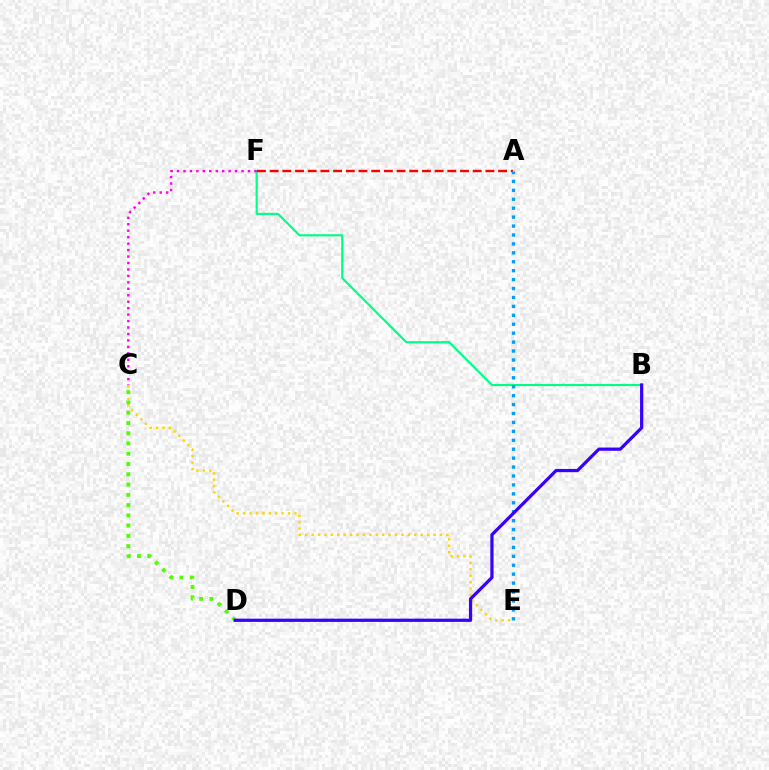{('C', 'E'): [{'color': '#ffd500', 'line_style': 'dotted', 'thickness': 1.74}], ('C', 'D'): [{'color': '#4fff00', 'line_style': 'dotted', 'thickness': 2.79}], ('B', 'F'): [{'color': '#00ff86', 'line_style': 'solid', 'thickness': 1.55}], ('C', 'F'): [{'color': '#ff00ed', 'line_style': 'dotted', 'thickness': 1.75}], ('A', 'F'): [{'color': '#ff0000', 'line_style': 'dashed', 'thickness': 1.72}], ('A', 'E'): [{'color': '#009eff', 'line_style': 'dotted', 'thickness': 2.43}], ('B', 'D'): [{'color': '#3700ff', 'line_style': 'solid', 'thickness': 2.32}]}